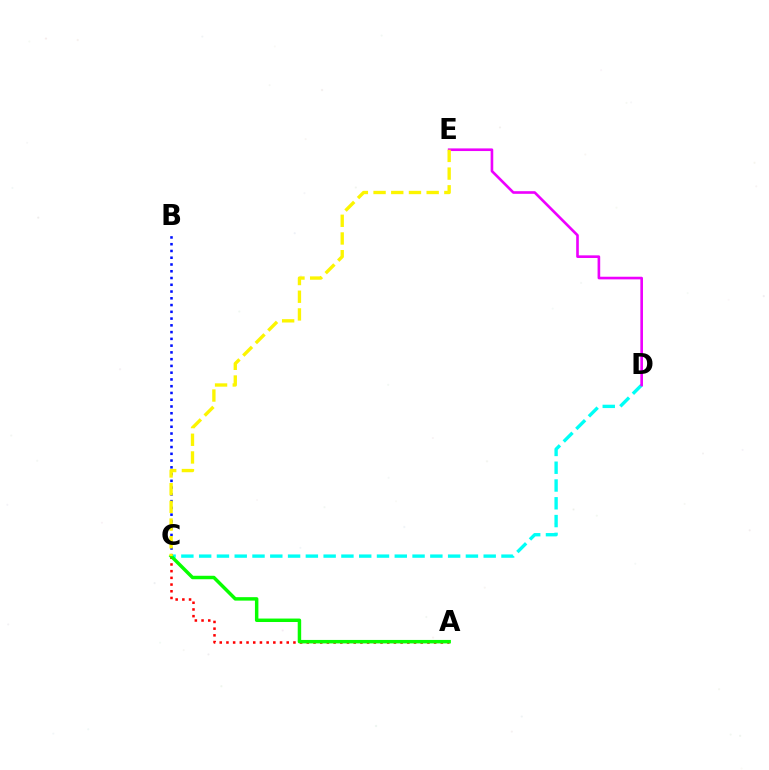{('C', 'D'): [{'color': '#00fff6', 'line_style': 'dashed', 'thickness': 2.42}], ('D', 'E'): [{'color': '#ee00ff', 'line_style': 'solid', 'thickness': 1.9}], ('A', 'C'): [{'color': '#ff0000', 'line_style': 'dotted', 'thickness': 1.82}, {'color': '#08ff00', 'line_style': 'solid', 'thickness': 2.49}], ('B', 'C'): [{'color': '#0010ff', 'line_style': 'dotted', 'thickness': 1.84}], ('C', 'E'): [{'color': '#fcf500', 'line_style': 'dashed', 'thickness': 2.4}]}